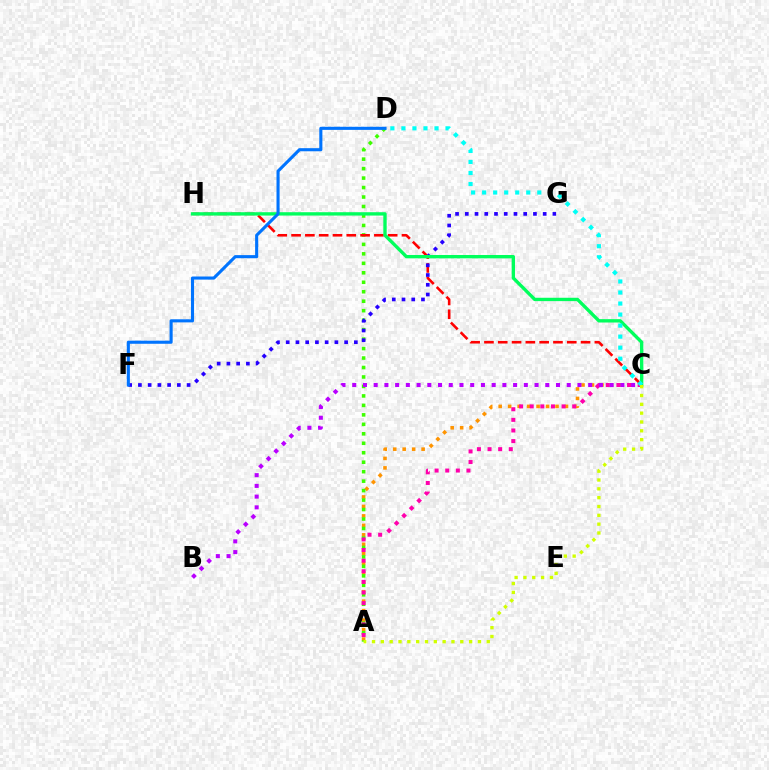{('A', 'C'): [{'color': '#ff9400', 'line_style': 'dotted', 'thickness': 2.57}, {'color': '#ff00ac', 'line_style': 'dotted', 'thickness': 2.89}, {'color': '#d1ff00', 'line_style': 'dotted', 'thickness': 2.4}], ('A', 'D'): [{'color': '#3dff00', 'line_style': 'dotted', 'thickness': 2.57}], ('C', 'H'): [{'color': '#ff0000', 'line_style': 'dashed', 'thickness': 1.87}, {'color': '#00ff5c', 'line_style': 'solid', 'thickness': 2.41}], ('B', 'C'): [{'color': '#b900ff', 'line_style': 'dotted', 'thickness': 2.91}], ('F', 'G'): [{'color': '#2500ff', 'line_style': 'dotted', 'thickness': 2.65}], ('D', 'F'): [{'color': '#0074ff', 'line_style': 'solid', 'thickness': 2.23}], ('C', 'D'): [{'color': '#00fff6', 'line_style': 'dotted', 'thickness': 3.0}]}